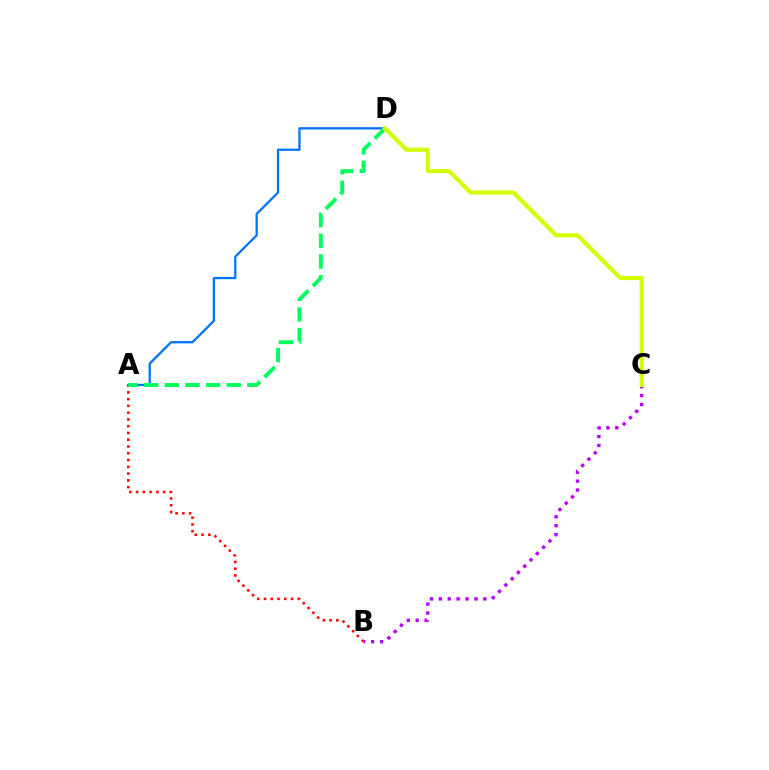{('A', 'B'): [{'color': '#ff0000', 'line_style': 'dotted', 'thickness': 1.84}], ('A', 'D'): [{'color': '#0074ff', 'line_style': 'solid', 'thickness': 1.64}, {'color': '#00ff5c', 'line_style': 'dashed', 'thickness': 2.8}], ('B', 'C'): [{'color': '#b900ff', 'line_style': 'dotted', 'thickness': 2.42}], ('C', 'D'): [{'color': '#d1ff00', 'line_style': 'solid', 'thickness': 2.95}]}